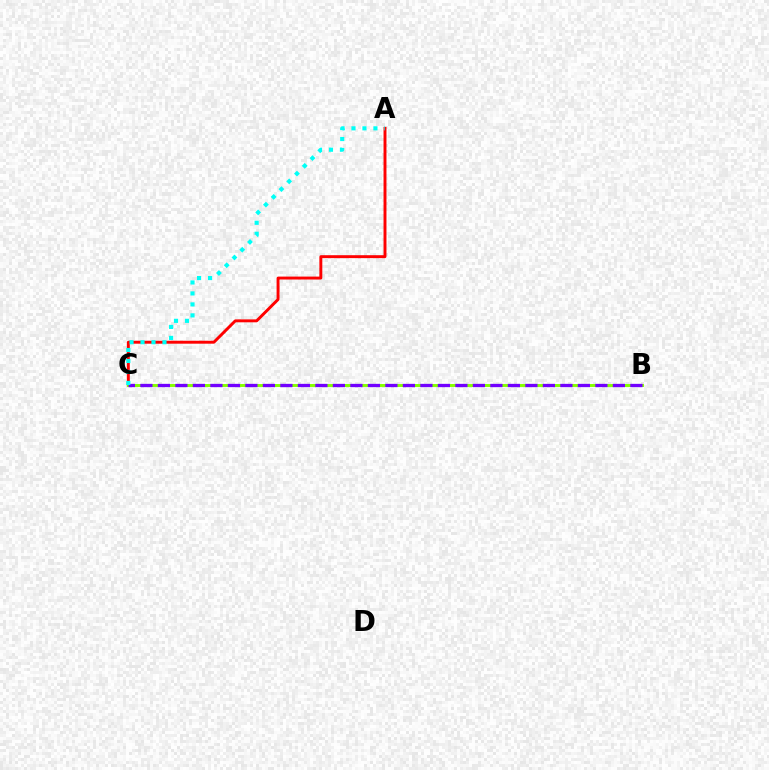{('A', 'C'): [{'color': '#ff0000', 'line_style': 'solid', 'thickness': 2.11}, {'color': '#00fff6', 'line_style': 'dotted', 'thickness': 2.98}], ('B', 'C'): [{'color': '#84ff00', 'line_style': 'solid', 'thickness': 2.11}, {'color': '#7200ff', 'line_style': 'dashed', 'thickness': 2.38}]}